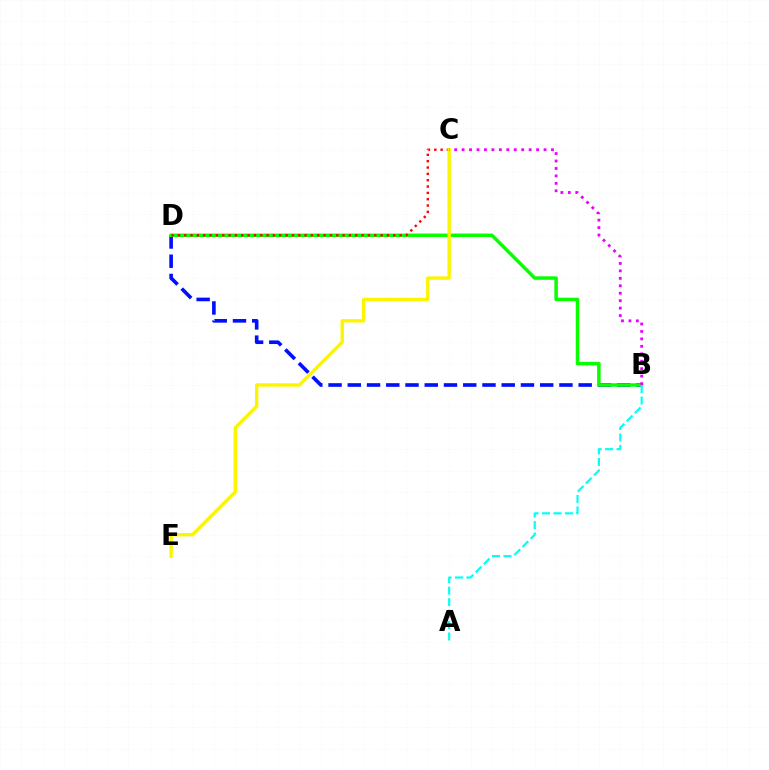{('B', 'D'): [{'color': '#0010ff', 'line_style': 'dashed', 'thickness': 2.61}, {'color': '#08ff00', 'line_style': 'solid', 'thickness': 2.5}], ('A', 'B'): [{'color': '#00fff6', 'line_style': 'dashed', 'thickness': 1.56}], ('C', 'D'): [{'color': '#ff0000', 'line_style': 'dotted', 'thickness': 1.72}], ('C', 'E'): [{'color': '#fcf500', 'line_style': 'solid', 'thickness': 2.44}], ('B', 'C'): [{'color': '#ee00ff', 'line_style': 'dotted', 'thickness': 2.02}]}